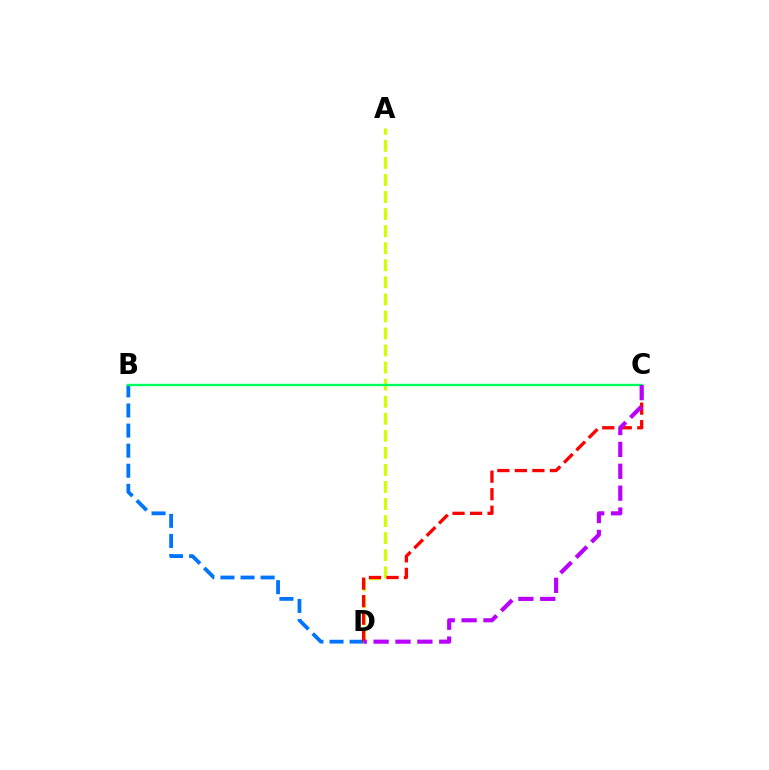{('B', 'D'): [{'color': '#0074ff', 'line_style': 'dashed', 'thickness': 2.73}], ('A', 'D'): [{'color': '#d1ff00', 'line_style': 'dashed', 'thickness': 2.32}], ('B', 'C'): [{'color': '#00ff5c', 'line_style': 'solid', 'thickness': 1.69}], ('C', 'D'): [{'color': '#ff0000', 'line_style': 'dashed', 'thickness': 2.38}, {'color': '#b900ff', 'line_style': 'dashed', 'thickness': 2.97}]}